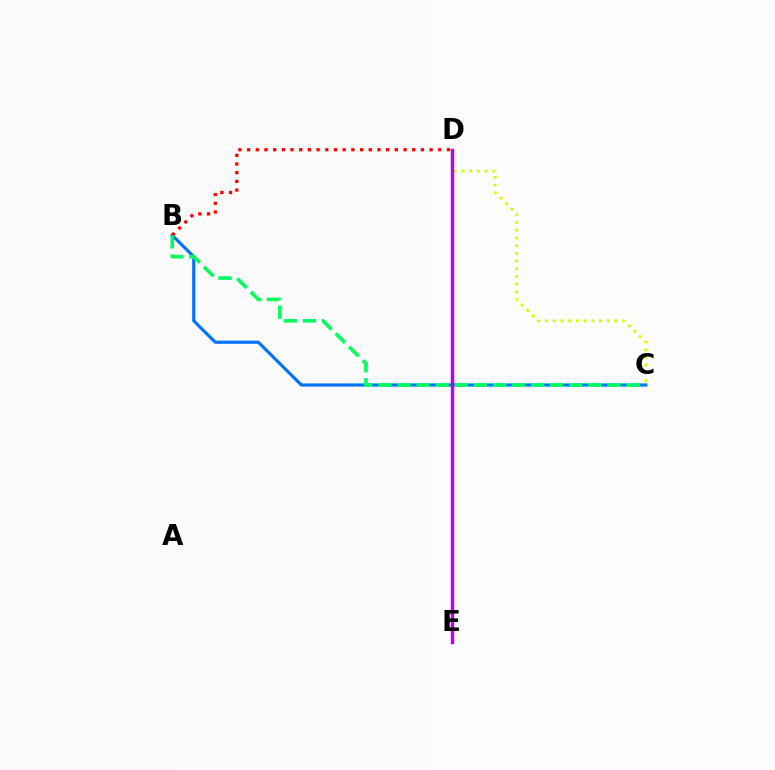{('B', 'C'): [{'color': '#0074ff', 'line_style': 'solid', 'thickness': 2.28}, {'color': '#00ff5c', 'line_style': 'dashed', 'thickness': 2.59}], ('B', 'D'): [{'color': '#ff0000', 'line_style': 'dotted', 'thickness': 2.36}], ('C', 'D'): [{'color': '#d1ff00', 'line_style': 'dotted', 'thickness': 2.09}], ('D', 'E'): [{'color': '#b900ff', 'line_style': 'solid', 'thickness': 2.46}]}